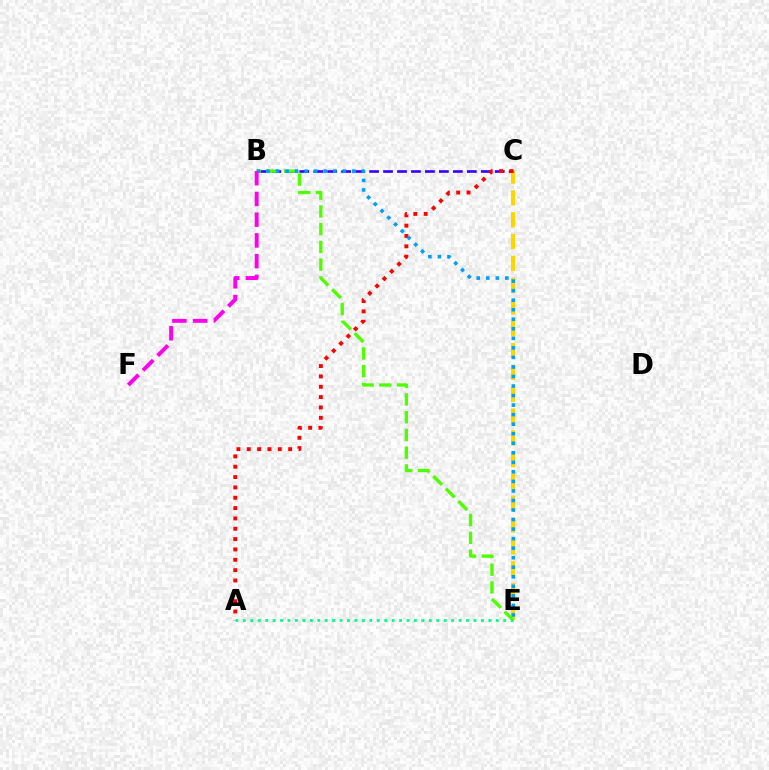{('C', 'E'): [{'color': '#ffd500', 'line_style': 'dashed', 'thickness': 2.96}], ('B', 'C'): [{'color': '#3700ff', 'line_style': 'dashed', 'thickness': 1.9}], ('A', 'C'): [{'color': '#ff0000', 'line_style': 'dotted', 'thickness': 2.81}], ('B', 'E'): [{'color': '#4fff00', 'line_style': 'dashed', 'thickness': 2.41}, {'color': '#009eff', 'line_style': 'dotted', 'thickness': 2.59}], ('A', 'E'): [{'color': '#00ff86', 'line_style': 'dotted', 'thickness': 2.02}], ('B', 'F'): [{'color': '#ff00ed', 'line_style': 'dashed', 'thickness': 2.82}]}